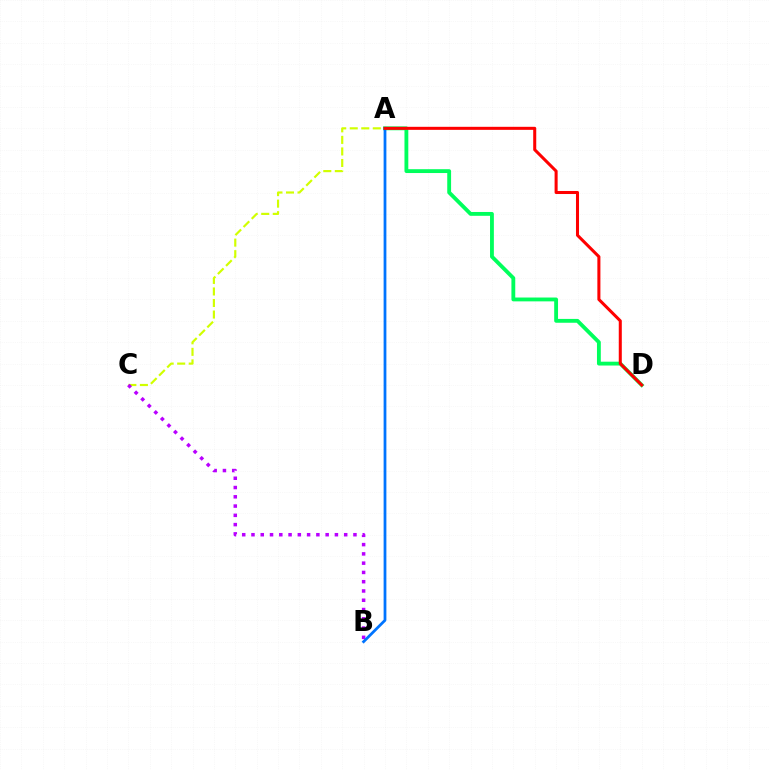{('A', 'C'): [{'color': '#d1ff00', 'line_style': 'dashed', 'thickness': 1.57}], ('A', 'D'): [{'color': '#00ff5c', 'line_style': 'solid', 'thickness': 2.77}, {'color': '#ff0000', 'line_style': 'solid', 'thickness': 2.19}], ('B', 'C'): [{'color': '#b900ff', 'line_style': 'dotted', 'thickness': 2.52}], ('A', 'B'): [{'color': '#0074ff', 'line_style': 'solid', 'thickness': 1.99}]}